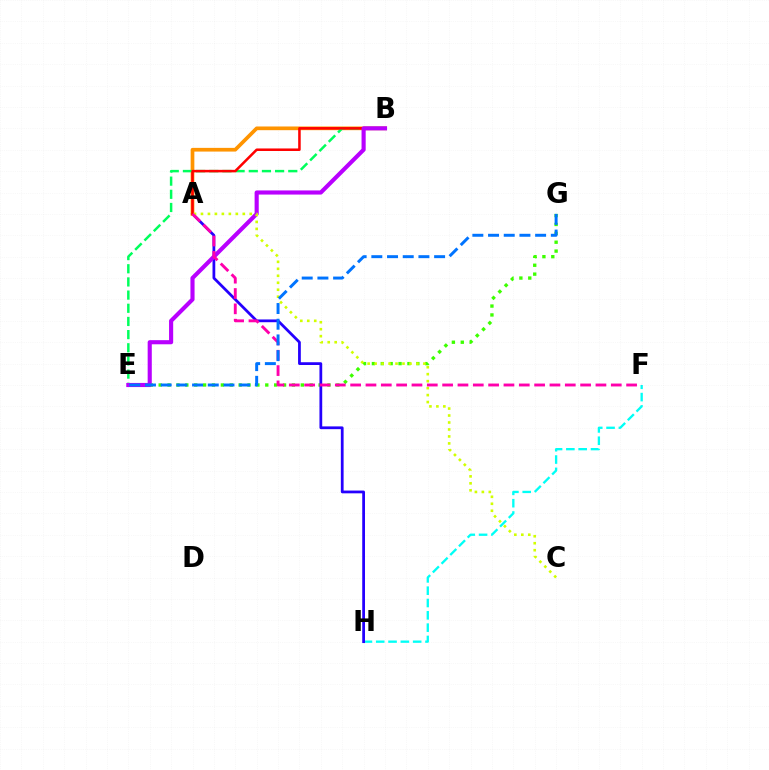{('F', 'H'): [{'color': '#00fff6', 'line_style': 'dashed', 'thickness': 1.67}], ('E', 'G'): [{'color': '#3dff00', 'line_style': 'dotted', 'thickness': 2.41}, {'color': '#0074ff', 'line_style': 'dashed', 'thickness': 2.13}], ('A', 'H'): [{'color': '#2500ff', 'line_style': 'solid', 'thickness': 1.99}], ('A', 'B'): [{'color': '#ff9400', 'line_style': 'solid', 'thickness': 2.67}, {'color': '#ff0000', 'line_style': 'solid', 'thickness': 1.82}], ('B', 'E'): [{'color': '#00ff5c', 'line_style': 'dashed', 'thickness': 1.79}, {'color': '#b900ff', 'line_style': 'solid', 'thickness': 2.97}], ('A', 'C'): [{'color': '#d1ff00', 'line_style': 'dotted', 'thickness': 1.89}], ('A', 'F'): [{'color': '#ff00ac', 'line_style': 'dashed', 'thickness': 2.08}]}